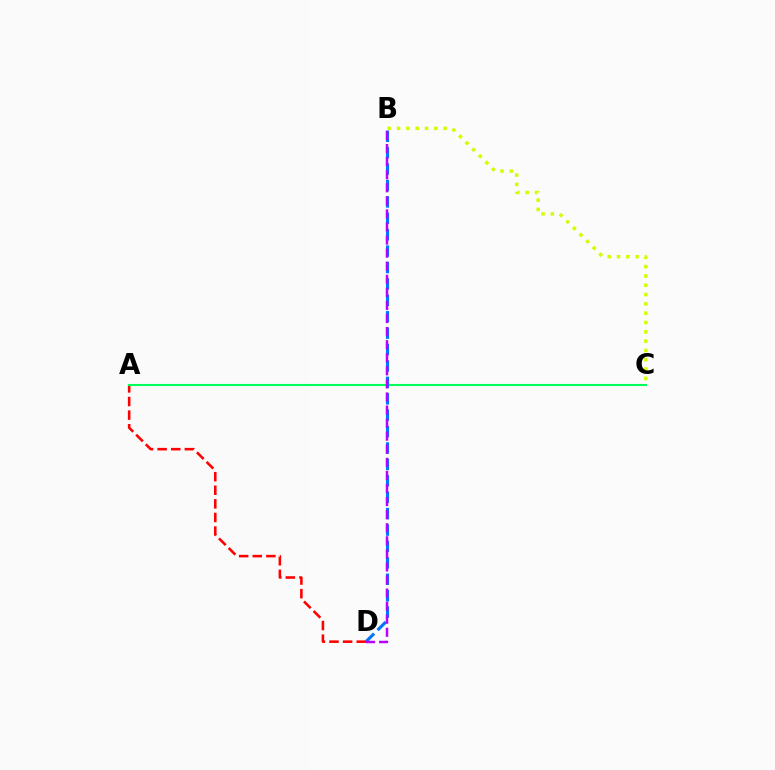{('A', 'D'): [{'color': '#ff0000', 'line_style': 'dashed', 'thickness': 1.85}], ('B', 'C'): [{'color': '#d1ff00', 'line_style': 'dotted', 'thickness': 2.53}], ('A', 'C'): [{'color': '#00ff5c', 'line_style': 'solid', 'thickness': 1.51}], ('B', 'D'): [{'color': '#0074ff', 'line_style': 'dashed', 'thickness': 2.23}, {'color': '#b900ff', 'line_style': 'dashed', 'thickness': 1.78}]}